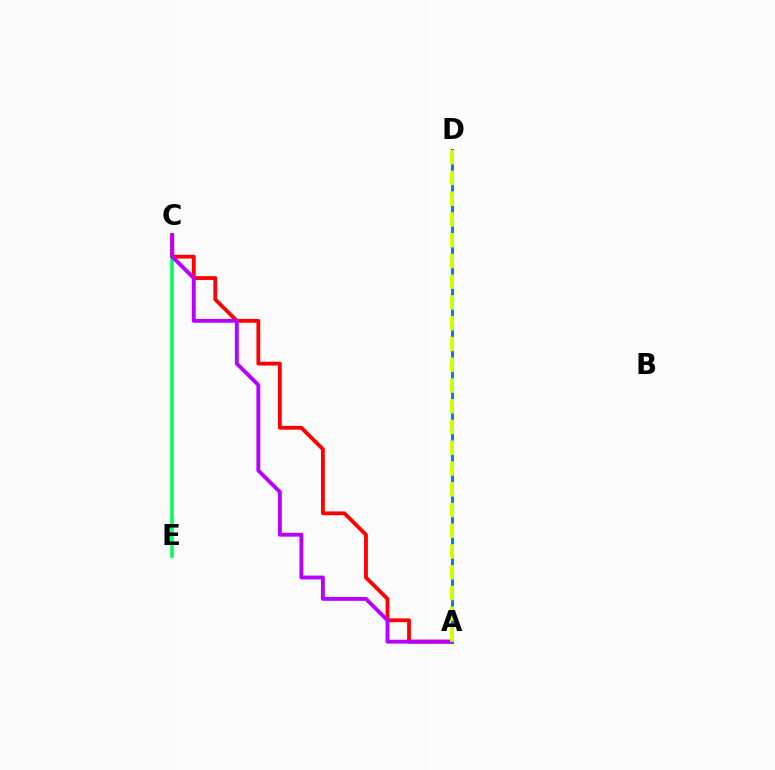{('C', 'E'): [{'color': '#00ff5c', 'line_style': 'solid', 'thickness': 2.58}], ('A', 'C'): [{'color': '#ff0000', 'line_style': 'solid', 'thickness': 2.74}, {'color': '#b900ff', 'line_style': 'solid', 'thickness': 2.78}], ('A', 'D'): [{'color': '#0074ff', 'line_style': 'solid', 'thickness': 2.08}, {'color': '#d1ff00', 'line_style': 'dashed', 'thickness': 2.82}]}